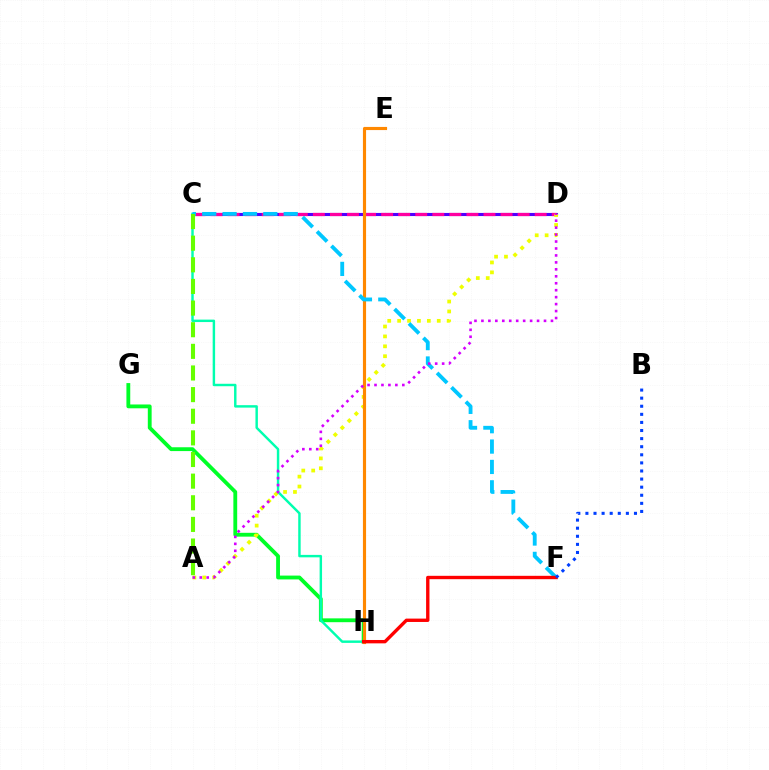{('C', 'D'): [{'color': '#4f00ff', 'line_style': 'solid', 'thickness': 2.23}, {'color': '#ff00a0', 'line_style': 'dashed', 'thickness': 2.32}], ('G', 'H'): [{'color': '#00ff27', 'line_style': 'solid', 'thickness': 2.76}], ('A', 'D'): [{'color': '#eeff00', 'line_style': 'dotted', 'thickness': 2.69}, {'color': '#d600ff', 'line_style': 'dotted', 'thickness': 1.89}], ('E', 'H'): [{'color': '#ff8800', 'line_style': 'solid', 'thickness': 2.26}], ('C', 'H'): [{'color': '#00ffaf', 'line_style': 'solid', 'thickness': 1.76}], ('C', 'F'): [{'color': '#00c7ff', 'line_style': 'dashed', 'thickness': 2.77}], ('F', 'H'): [{'color': '#ff0000', 'line_style': 'solid', 'thickness': 2.42}], ('B', 'F'): [{'color': '#003fff', 'line_style': 'dotted', 'thickness': 2.2}], ('A', 'C'): [{'color': '#66ff00', 'line_style': 'dashed', 'thickness': 2.94}]}